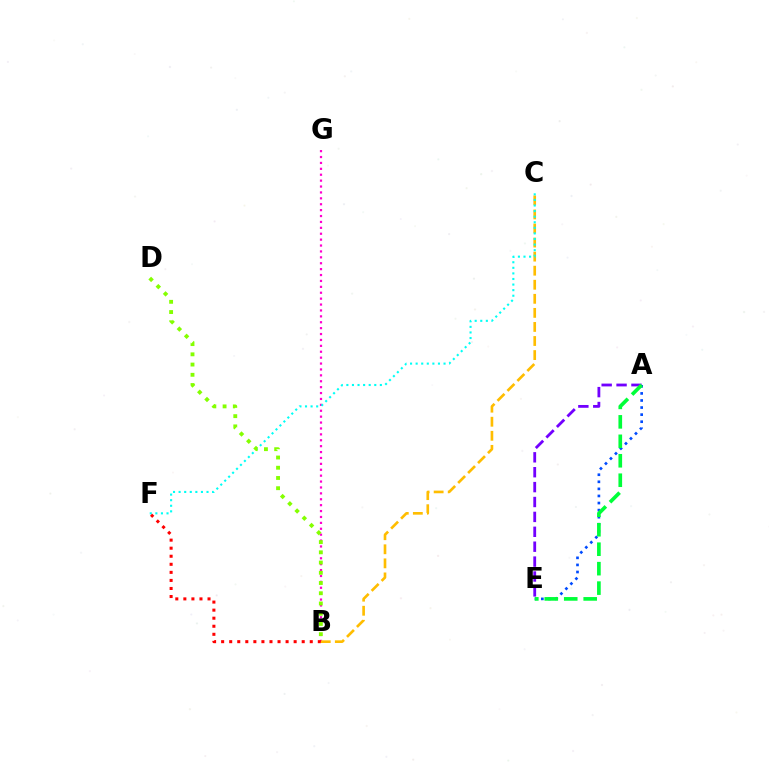{('A', 'E'): [{'color': '#004bff', 'line_style': 'dotted', 'thickness': 1.92}, {'color': '#7200ff', 'line_style': 'dashed', 'thickness': 2.02}, {'color': '#00ff39', 'line_style': 'dashed', 'thickness': 2.64}], ('B', 'G'): [{'color': '#ff00cf', 'line_style': 'dotted', 'thickness': 1.6}], ('B', 'C'): [{'color': '#ffbd00', 'line_style': 'dashed', 'thickness': 1.91}], ('C', 'F'): [{'color': '#00fff6', 'line_style': 'dotted', 'thickness': 1.52}], ('B', 'F'): [{'color': '#ff0000', 'line_style': 'dotted', 'thickness': 2.19}], ('B', 'D'): [{'color': '#84ff00', 'line_style': 'dotted', 'thickness': 2.78}]}